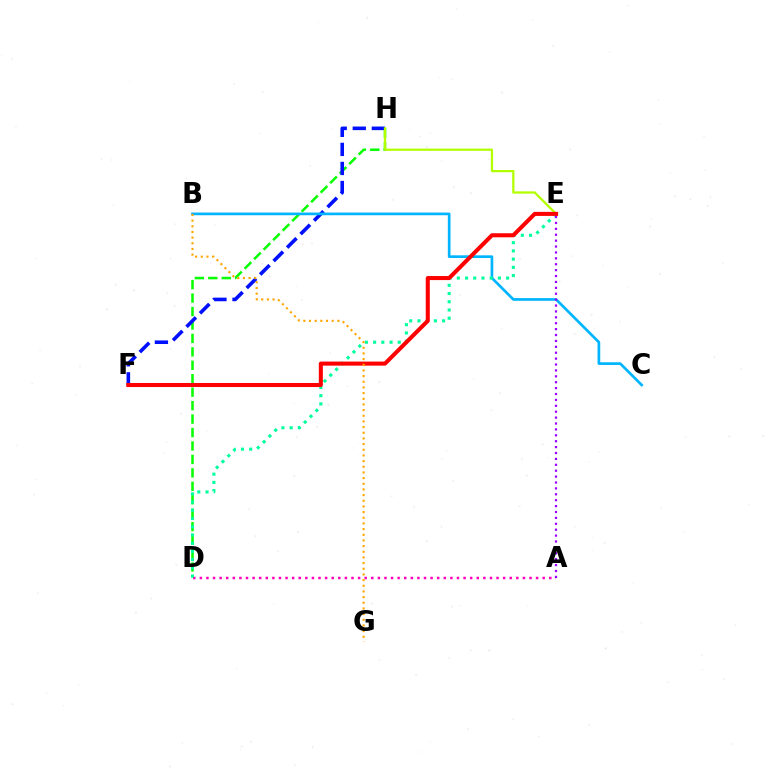{('D', 'H'): [{'color': '#08ff00', 'line_style': 'dashed', 'thickness': 1.83}], ('F', 'H'): [{'color': '#0010ff', 'line_style': 'dashed', 'thickness': 2.59}], ('B', 'C'): [{'color': '#00b5ff', 'line_style': 'solid', 'thickness': 1.94}], ('E', 'H'): [{'color': '#b3ff00', 'line_style': 'solid', 'thickness': 1.63}], ('A', 'D'): [{'color': '#ff00bd', 'line_style': 'dotted', 'thickness': 1.79}], ('D', 'E'): [{'color': '#00ff9d', 'line_style': 'dotted', 'thickness': 2.23}], ('E', 'F'): [{'color': '#ff0000', 'line_style': 'solid', 'thickness': 2.92}], ('B', 'G'): [{'color': '#ffa500', 'line_style': 'dotted', 'thickness': 1.54}], ('A', 'E'): [{'color': '#9b00ff', 'line_style': 'dotted', 'thickness': 1.6}]}